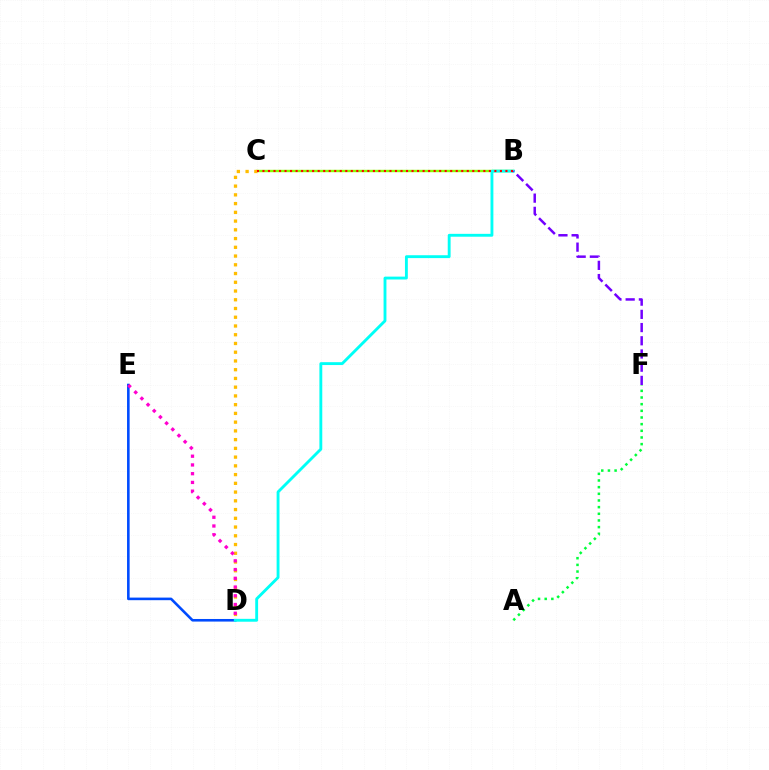{('B', 'C'): [{'color': '#84ff00', 'line_style': 'solid', 'thickness': 1.73}, {'color': '#ff0000', 'line_style': 'dotted', 'thickness': 1.5}], ('D', 'E'): [{'color': '#004bff', 'line_style': 'solid', 'thickness': 1.87}, {'color': '#ff00cf', 'line_style': 'dotted', 'thickness': 2.37}], ('A', 'F'): [{'color': '#00ff39', 'line_style': 'dotted', 'thickness': 1.81}], ('B', 'D'): [{'color': '#00fff6', 'line_style': 'solid', 'thickness': 2.07}], ('B', 'F'): [{'color': '#7200ff', 'line_style': 'dashed', 'thickness': 1.79}], ('C', 'D'): [{'color': '#ffbd00', 'line_style': 'dotted', 'thickness': 2.38}]}